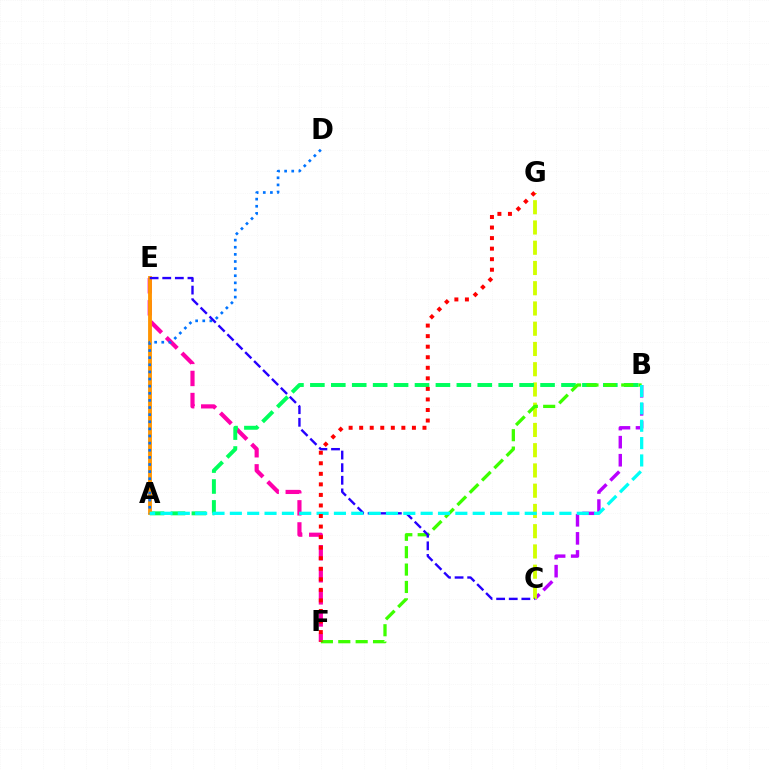{('B', 'C'): [{'color': '#b900ff', 'line_style': 'dashed', 'thickness': 2.45}], ('C', 'G'): [{'color': '#d1ff00', 'line_style': 'dashed', 'thickness': 2.75}], ('E', 'F'): [{'color': '#ff00ac', 'line_style': 'dashed', 'thickness': 3.0}], ('A', 'B'): [{'color': '#00ff5c', 'line_style': 'dashed', 'thickness': 2.84}, {'color': '#00fff6', 'line_style': 'dashed', 'thickness': 2.36}], ('B', 'F'): [{'color': '#3dff00', 'line_style': 'dashed', 'thickness': 2.36}], ('A', 'E'): [{'color': '#ff9400', 'line_style': 'solid', 'thickness': 2.76}], ('A', 'D'): [{'color': '#0074ff', 'line_style': 'dotted', 'thickness': 1.93}], ('C', 'E'): [{'color': '#2500ff', 'line_style': 'dashed', 'thickness': 1.71}], ('F', 'G'): [{'color': '#ff0000', 'line_style': 'dotted', 'thickness': 2.87}]}